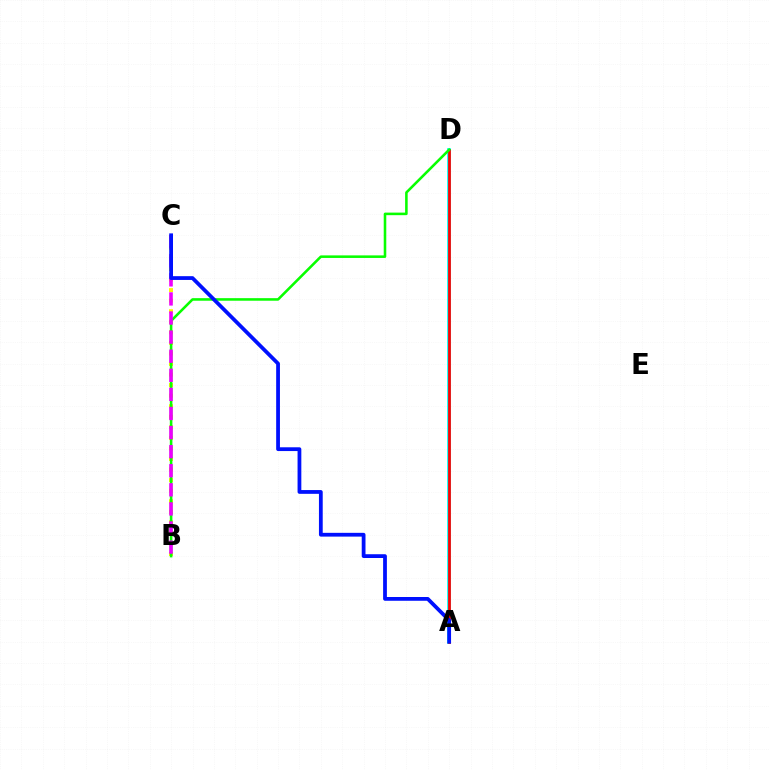{('B', 'C'): [{'color': '#fcf500', 'line_style': 'dotted', 'thickness': 2.87}, {'color': '#ee00ff', 'line_style': 'dashed', 'thickness': 2.59}], ('A', 'D'): [{'color': '#00fff6', 'line_style': 'solid', 'thickness': 2.67}, {'color': '#ff0000', 'line_style': 'solid', 'thickness': 1.97}], ('B', 'D'): [{'color': '#08ff00', 'line_style': 'solid', 'thickness': 1.85}], ('A', 'C'): [{'color': '#0010ff', 'line_style': 'solid', 'thickness': 2.72}]}